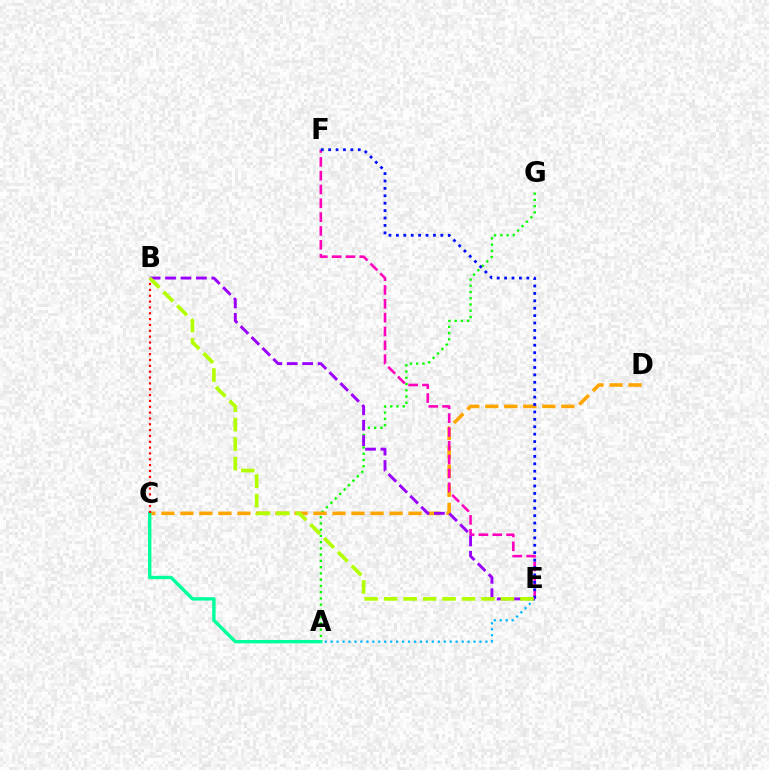{('A', 'G'): [{'color': '#08ff00', 'line_style': 'dotted', 'thickness': 1.7}], ('A', 'E'): [{'color': '#00b5ff', 'line_style': 'dotted', 'thickness': 1.62}], ('C', 'D'): [{'color': '#ffa500', 'line_style': 'dashed', 'thickness': 2.58}], ('A', 'C'): [{'color': '#00ff9d', 'line_style': 'solid', 'thickness': 2.42}], ('E', 'F'): [{'color': '#ff00bd', 'line_style': 'dashed', 'thickness': 1.88}, {'color': '#0010ff', 'line_style': 'dotted', 'thickness': 2.01}], ('B', 'C'): [{'color': '#ff0000', 'line_style': 'dotted', 'thickness': 1.59}], ('B', 'E'): [{'color': '#9b00ff', 'line_style': 'dashed', 'thickness': 2.1}, {'color': '#b3ff00', 'line_style': 'dashed', 'thickness': 2.64}]}